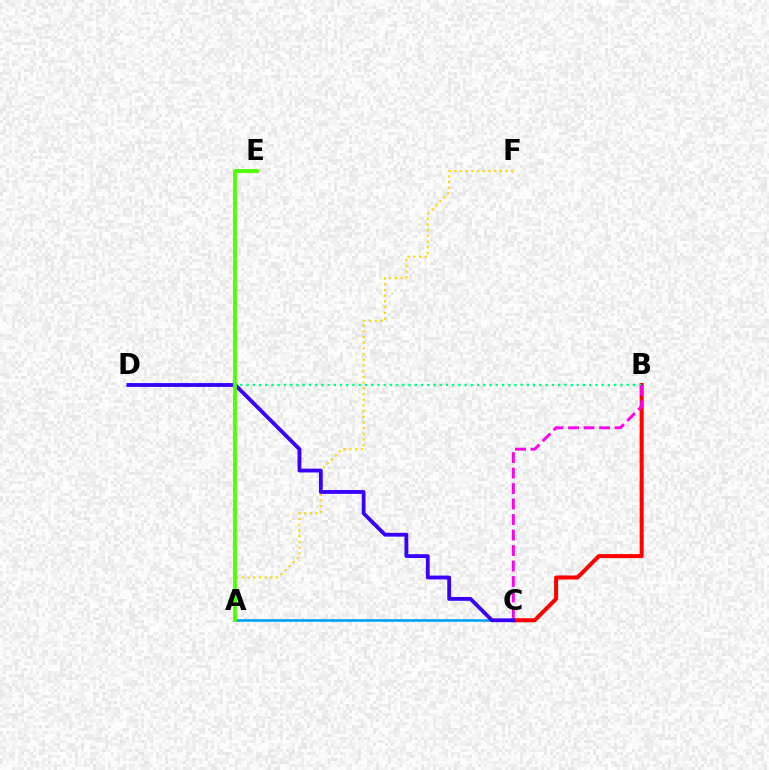{('A', 'C'): [{'color': '#009eff', 'line_style': 'solid', 'thickness': 1.83}], ('B', 'C'): [{'color': '#ff0000', 'line_style': 'solid', 'thickness': 2.91}, {'color': '#ff00ed', 'line_style': 'dashed', 'thickness': 2.1}], ('B', 'D'): [{'color': '#00ff86', 'line_style': 'dotted', 'thickness': 1.69}], ('A', 'F'): [{'color': '#ffd500', 'line_style': 'dotted', 'thickness': 1.55}], ('C', 'D'): [{'color': '#3700ff', 'line_style': 'solid', 'thickness': 2.74}], ('A', 'E'): [{'color': '#4fff00', 'line_style': 'solid', 'thickness': 2.74}]}